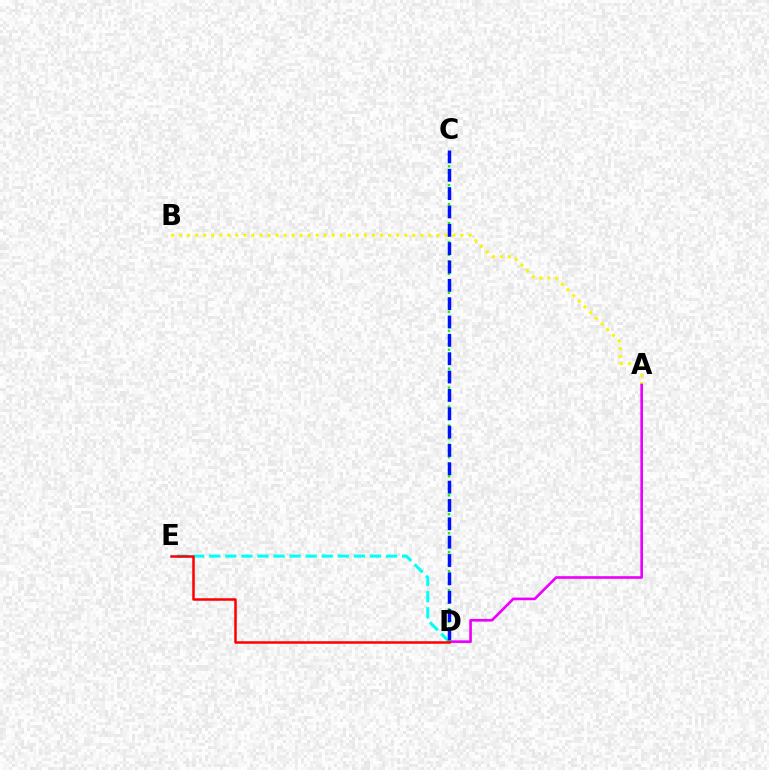{('A', 'B'): [{'color': '#fcf500', 'line_style': 'dotted', 'thickness': 2.18}], ('D', 'E'): [{'color': '#00fff6', 'line_style': 'dashed', 'thickness': 2.18}, {'color': '#ff0000', 'line_style': 'solid', 'thickness': 1.8}], ('A', 'D'): [{'color': '#ee00ff', 'line_style': 'solid', 'thickness': 1.91}], ('C', 'D'): [{'color': '#08ff00', 'line_style': 'dotted', 'thickness': 1.72}, {'color': '#0010ff', 'line_style': 'dashed', 'thickness': 2.49}]}